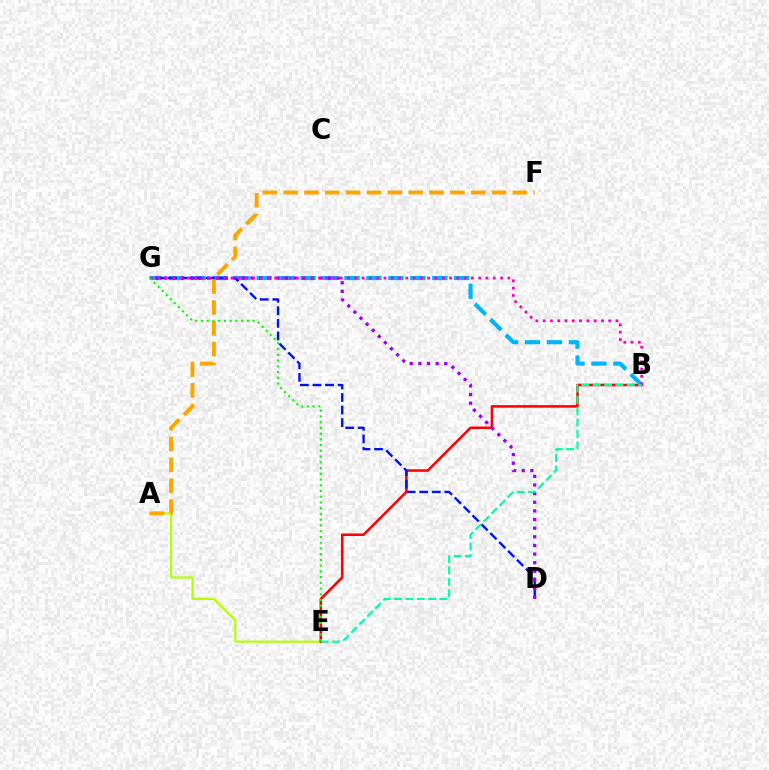{('A', 'E'): [{'color': '#b3ff00', 'line_style': 'solid', 'thickness': 1.54}], ('B', 'E'): [{'color': '#ff0000', 'line_style': 'solid', 'thickness': 1.83}, {'color': '#00ff9d', 'line_style': 'dashed', 'thickness': 1.54}], ('B', 'G'): [{'color': '#00b5ff', 'line_style': 'dashed', 'thickness': 2.98}, {'color': '#ff00bd', 'line_style': 'dotted', 'thickness': 1.98}], ('D', 'G'): [{'color': '#0010ff', 'line_style': 'dashed', 'thickness': 1.71}, {'color': '#9b00ff', 'line_style': 'dotted', 'thickness': 2.35}], ('A', 'F'): [{'color': '#ffa500', 'line_style': 'dashed', 'thickness': 2.83}], ('E', 'G'): [{'color': '#08ff00', 'line_style': 'dotted', 'thickness': 1.56}]}